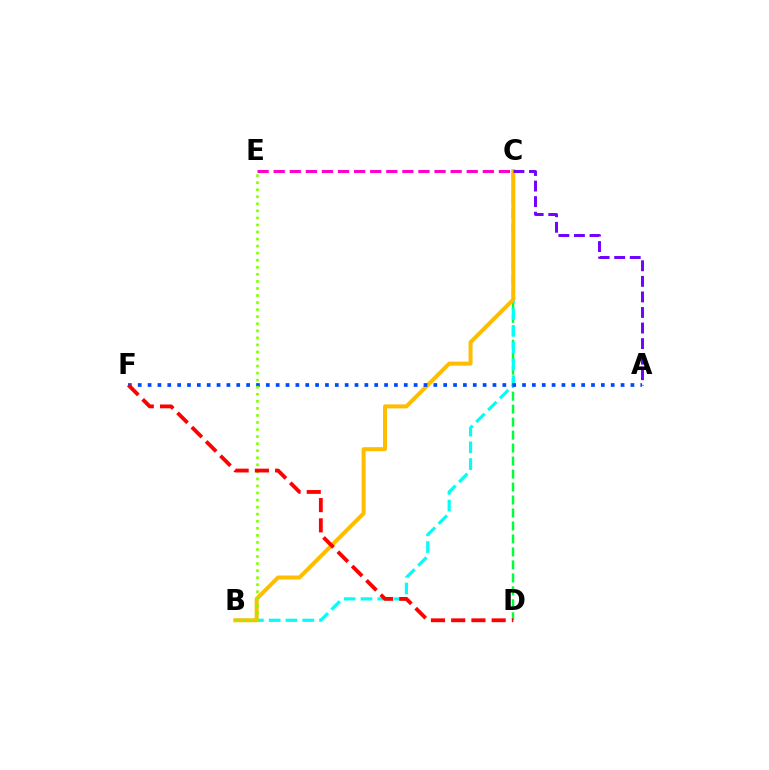{('C', 'D'): [{'color': '#00ff39', 'line_style': 'dashed', 'thickness': 1.76}], ('B', 'C'): [{'color': '#00fff6', 'line_style': 'dashed', 'thickness': 2.28}, {'color': '#ffbd00', 'line_style': 'solid', 'thickness': 2.87}], ('A', 'C'): [{'color': '#7200ff', 'line_style': 'dashed', 'thickness': 2.11}], ('A', 'F'): [{'color': '#004bff', 'line_style': 'dotted', 'thickness': 2.68}], ('B', 'E'): [{'color': '#84ff00', 'line_style': 'dotted', 'thickness': 1.92}], ('C', 'E'): [{'color': '#ff00cf', 'line_style': 'dashed', 'thickness': 2.19}], ('D', 'F'): [{'color': '#ff0000', 'line_style': 'dashed', 'thickness': 2.75}]}